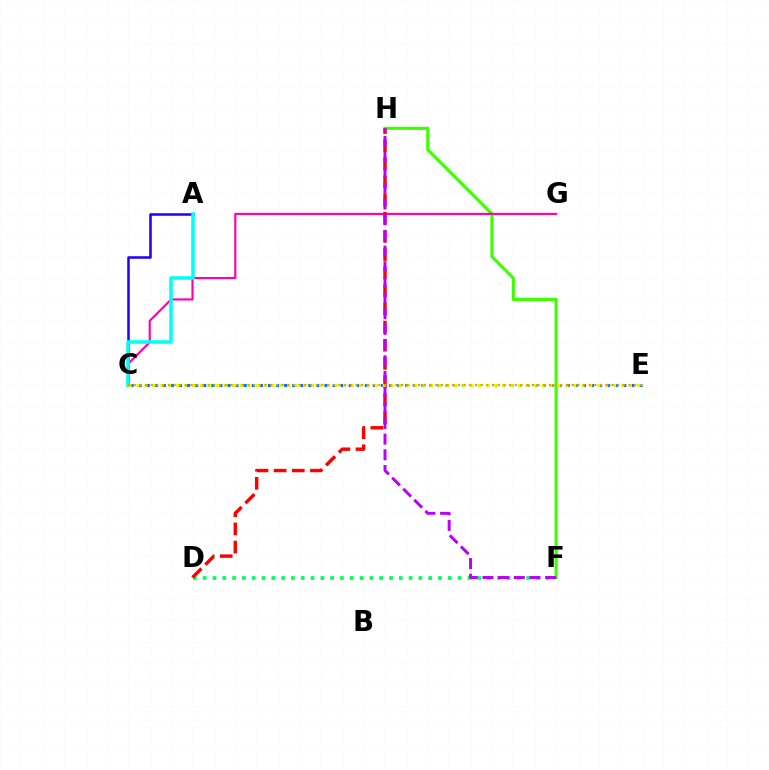{('A', 'C'): [{'color': '#2500ff', 'line_style': 'solid', 'thickness': 1.84}, {'color': '#00fff6', 'line_style': 'solid', 'thickness': 2.57}], ('D', 'F'): [{'color': '#00ff5c', 'line_style': 'dotted', 'thickness': 2.66}], ('C', 'E'): [{'color': '#0074ff', 'line_style': 'dotted', 'thickness': 2.19}, {'color': '#d1ff00', 'line_style': 'dotted', 'thickness': 2.16}, {'color': '#ff9400', 'line_style': 'dotted', 'thickness': 1.55}], ('F', 'H'): [{'color': '#3dff00', 'line_style': 'solid', 'thickness': 2.25}, {'color': '#b900ff', 'line_style': 'dashed', 'thickness': 2.13}], ('C', 'G'): [{'color': '#ff00ac', 'line_style': 'solid', 'thickness': 1.55}], ('D', 'H'): [{'color': '#ff0000', 'line_style': 'dashed', 'thickness': 2.46}]}